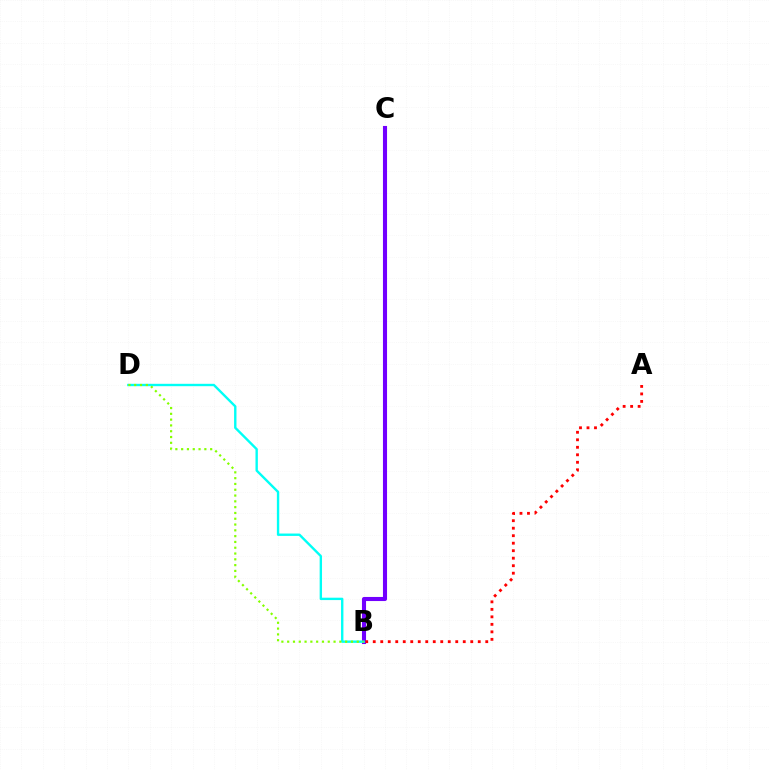{('B', 'C'): [{'color': '#7200ff', 'line_style': 'solid', 'thickness': 2.94}], ('A', 'B'): [{'color': '#ff0000', 'line_style': 'dotted', 'thickness': 2.04}], ('B', 'D'): [{'color': '#00fff6', 'line_style': 'solid', 'thickness': 1.71}, {'color': '#84ff00', 'line_style': 'dotted', 'thickness': 1.58}]}